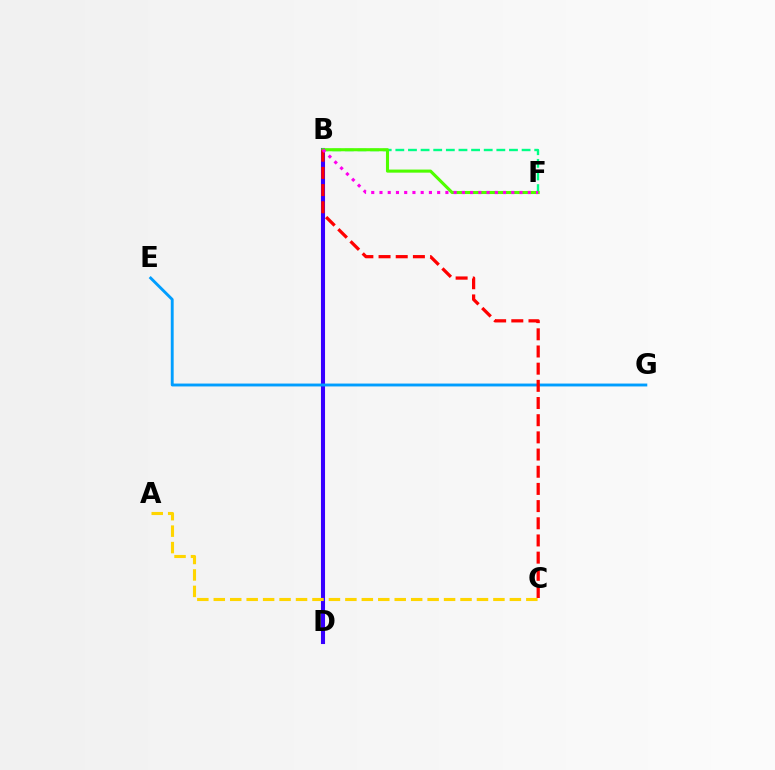{('B', 'D'): [{'color': '#3700ff', 'line_style': 'solid', 'thickness': 2.93}], ('A', 'C'): [{'color': '#ffd500', 'line_style': 'dashed', 'thickness': 2.23}], ('B', 'F'): [{'color': '#00ff86', 'line_style': 'dashed', 'thickness': 1.72}, {'color': '#4fff00', 'line_style': 'solid', 'thickness': 2.22}, {'color': '#ff00ed', 'line_style': 'dotted', 'thickness': 2.24}], ('E', 'G'): [{'color': '#009eff', 'line_style': 'solid', 'thickness': 2.07}], ('B', 'C'): [{'color': '#ff0000', 'line_style': 'dashed', 'thickness': 2.33}]}